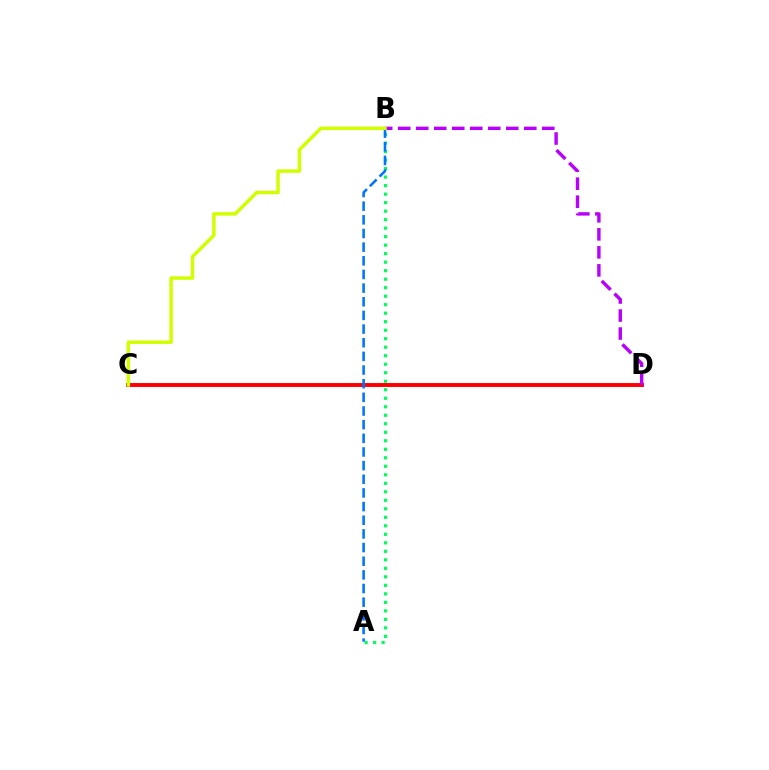{('C', 'D'): [{'color': '#ff0000', 'line_style': 'solid', 'thickness': 2.82}], ('A', 'B'): [{'color': '#00ff5c', 'line_style': 'dotted', 'thickness': 2.31}, {'color': '#0074ff', 'line_style': 'dashed', 'thickness': 1.86}], ('B', 'D'): [{'color': '#b900ff', 'line_style': 'dashed', 'thickness': 2.45}], ('B', 'C'): [{'color': '#d1ff00', 'line_style': 'solid', 'thickness': 2.5}]}